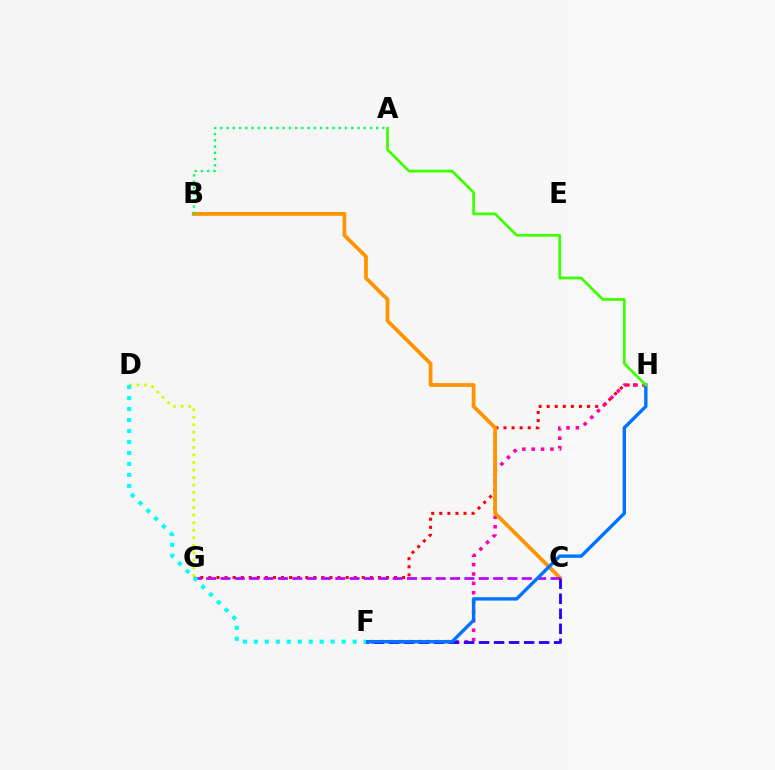{('G', 'H'): [{'color': '#ff0000', 'line_style': 'dotted', 'thickness': 2.19}], ('F', 'H'): [{'color': '#ff00ac', 'line_style': 'dotted', 'thickness': 2.55}, {'color': '#0074ff', 'line_style': 'solid', 'thickness': 2.43}], ('B', 'C'): [{'color': '#ff9400', 'line_style': 'solid', 'thickness': 2.73}], ('D', 'G'): [{'color': '#d1ff00', 'line_style': 'dotted', 'thickness': 2.05}], ('C', 'G'): [{'color': '#b900ff', 'line_style': 'dashed', 'thickness': 1.95}], ('A', 'B'): [{'color': '#00ff5c', 'line_style': 'dotted', 'thickness': 1.69}], ('C', 'F'): [{'color': '#2500ff', 'line_style': 'dashed', 'thickness': 2.04}], ('A', 'H'): [{'color': '#3dff00', 'line_style': 'solid', 'thickness': 1.97}], ('D', 'F'): [{'color': '#00fff6', 'line_style': 'dotted', 'thickness': 2.98}]}